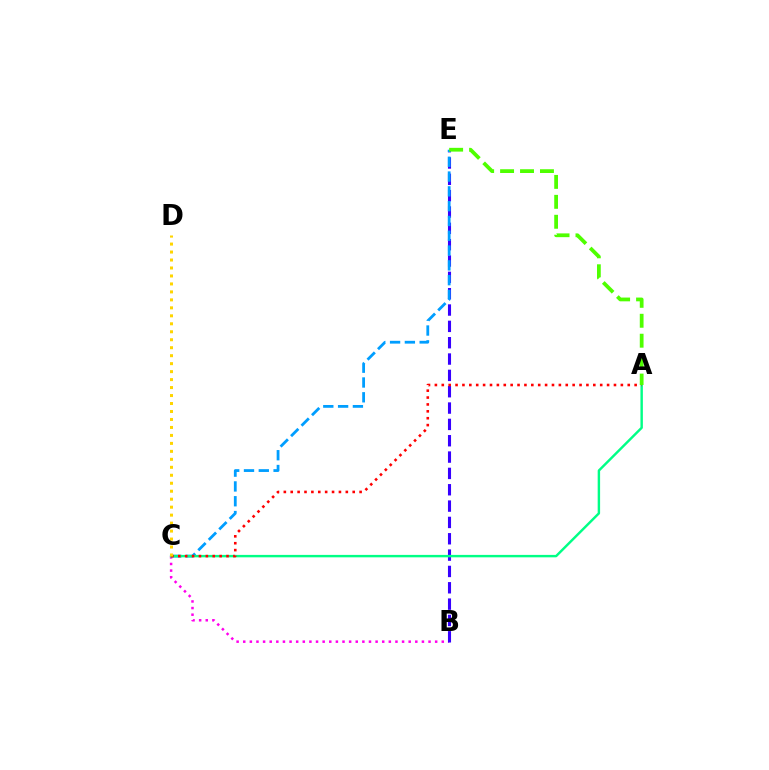{('B', 'C'): [{'color': '#ff00ed', 'line_style': 'dotted', 'thickness': 1.8}], ('B', 'E'): [{'color': '#3700ff', 'line_style': 'dashed', 'thickness': 2.22}], ('C', 'E'): [{'color': '#009eff', 'line_style': 'dashed', 'thickness': 2.01}], ('A', 'C'): [{'color': '#00ff86', 'line_style': 'solid', 'thickness': 1.75}, {'color': '#ff0000', 'line_style': 'dotted', 'thickness': 1.87}], ('C', 'D'): [{'color': '#ffd500', 'line_style': 'dotted', 'thickness': 2.17}], ('A', 'E'): [{'color': '#4fff00', 'line_style': 'dashed', 'thickness': 2.71}]}